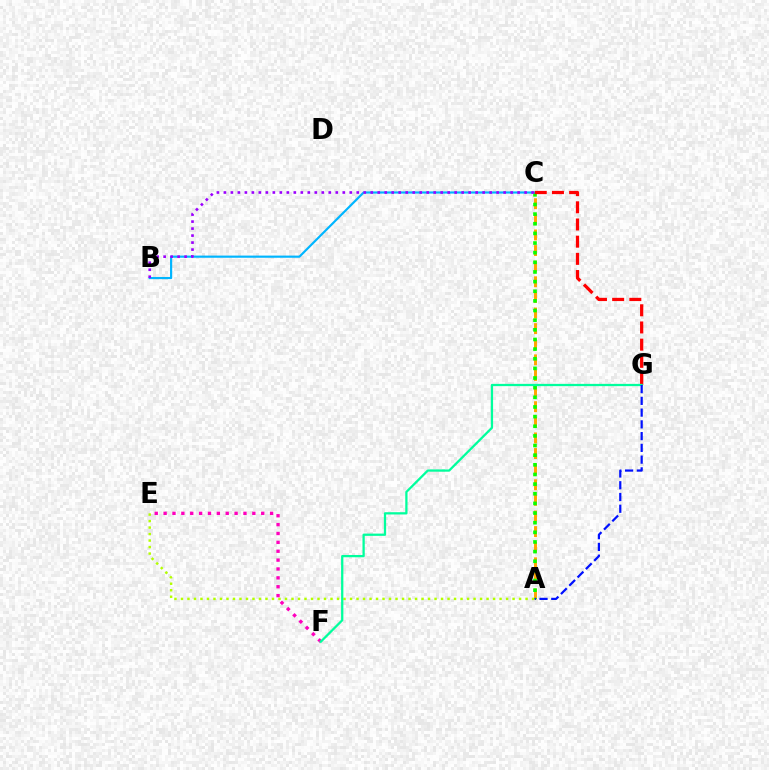{('A', 'C'): [{'color': '#ffa500', 'line_style': 'dashed', 'thickness': 2.12}, {'color': '#08ff00', 'line_style': 'dotted', 'thickness': 2.62}], ('B', 'C'): [{'color': '#00b5ff', 'line_style': 'solid', 'thickness': 1.56}, {'color': '#9b00ff', 'line_style': 'dotted', 'thickness': 1.9}], ('A', 'E'): [{'color': '#b3ff00', 'line_style': 'dotted', 'thickness': 1.77}], ('E', 'F'): [{'color': '#ff00bd', 'line_style': 'dotted', 'thickness': 2.41}], ('C', 'G'): [{'color': '#ff0000', 'line_style': 'dashed', 'thickness': 2.33}], ('F', 'G'): [{'color': '#00ff9d', 'line_style': 'solid', 'thickness': 1.63}], ('A', 'G'): [{'color': '#0010ff', 'line_style': 'dashed', 'thickness': 1.6}]}